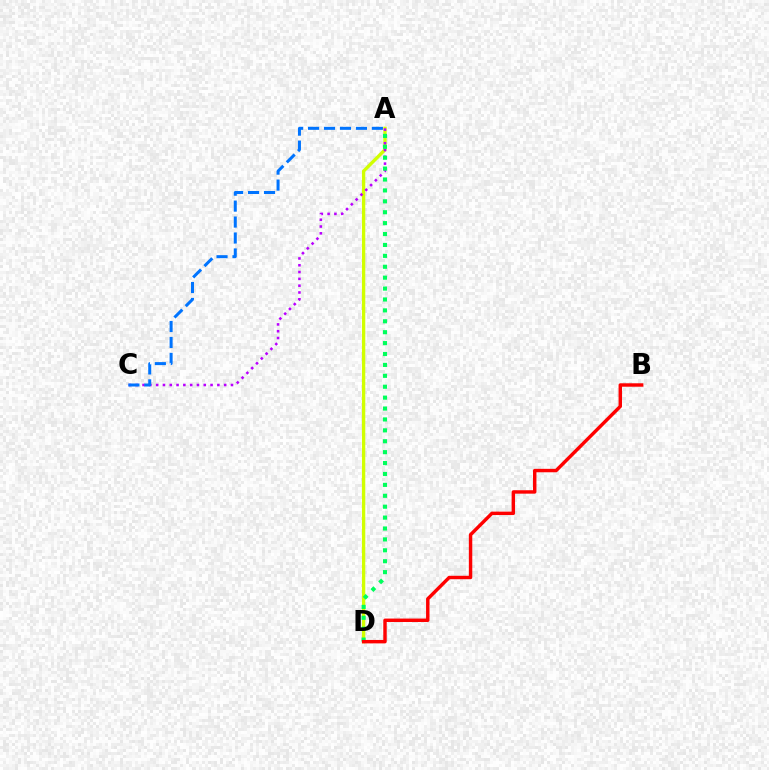{('A', 'D'): [{'color': '#d1ff00', 'line_style': 'solid', 'thickness': 2.39}, {'color': '#00ff5c', 'line_style': 'dotted', 'thickness': 2.96}], ('A', 'C'): [{'color': '#b900ff', 'line_style': 'dotted', 'thickness': 1.85}, {'color': '#0074ff', 'line_style': 'dashed', 'thickness': 2.17}], ('B', 'D'): [{'color': '#ff0000', 'line_style': 'solid', 'thickness': 2.47}]}